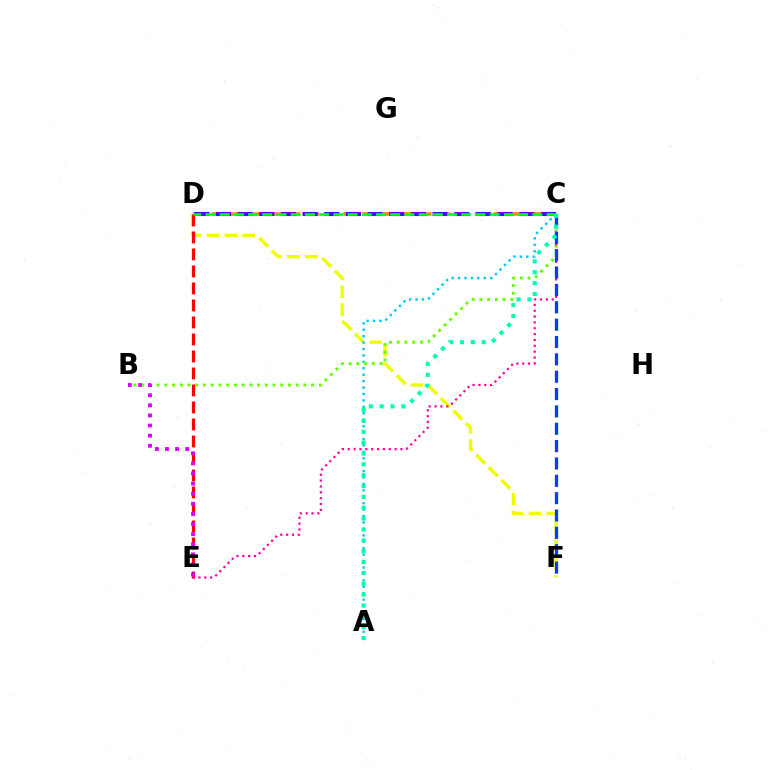{('D', 'F'): [{'color': '#eeff00', 'line_style': 'dashed', 'thickness': 2.42}], ('C', 'D'): [{'color': '#ff8800', 'line_style': 'dashed', 'thickness': 2.55}, {'color': '#4f00ff', 'line_style': 'dashed', 'thickness': 2.94}, {'color': '#00ff27', 'line_style': 'dashed', 'thickness': 1.93}], ('A', 'C'): [{'color': '#00c7ff', 'line_style': 'dotted', 'thickness': 1.75}, {'color': '#00ffaf', 'line_style': 'dotted', 'thickness': 2.95}], ('B', 'C'): [{'color': '#66ff00', 'line_style': 'dotted', 'thickness': 2.1}], ('D', 'E'): [{'color': '#ff0000', 'line_style': 'dashed', 'thickness': 2.31}], ('C', 'E'): [{'color': '#ff00a0', 'line_style': 'dotted', 'thickness': 1.59}], ('C', 'F'): [{'color': '#003fff', 'line_style': 'dashed', 'thickness': 2.36}], ('B', 'E'): [{'color': '#d600ff', 'line_style': 'dotted', 'thickness': 2.75}]}